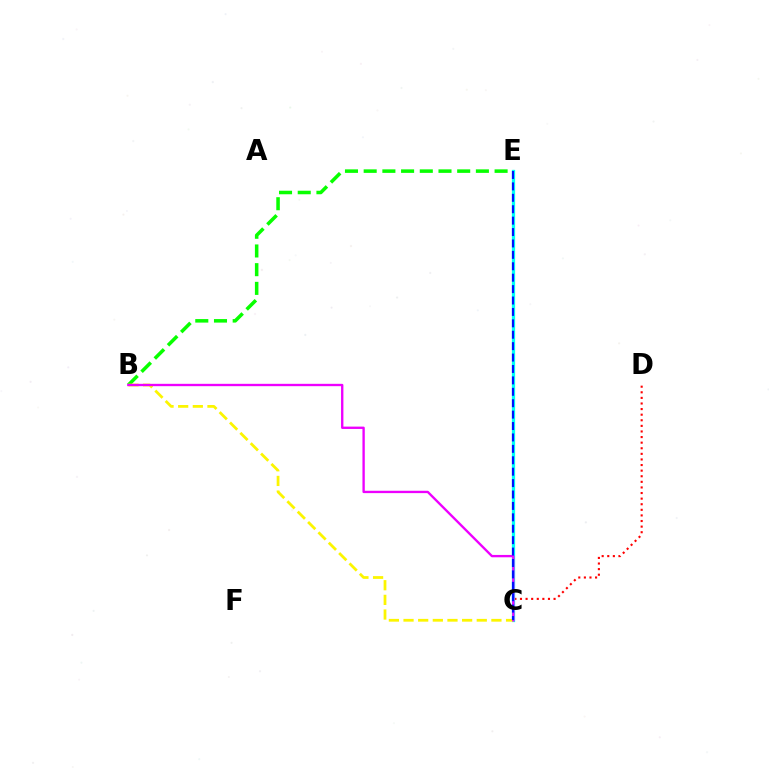{('B', 'E'): [{'color': '#08ff00', 'line_style': 'dashed', 'thickness': 2.54}], ('C', 'D'): [{'color': '#ff0000', 'line_style': 'dotted', 'thickness': 1.52}], ('C', 'E'): [{'color': '#00fff6', 'line_style': 'solid', 'thickness': 2.35}, {'color': '#0010ff', 'line_style': 'dashed', 'thickness': 1.55}], ('B', 'C'): [{'color': '#fcf500', 'line_style': 'dashed', 'thickness': 1.99}, {'color': '#ee00ff', 'line_style': 'solid', 'thickness': 1.69}]}